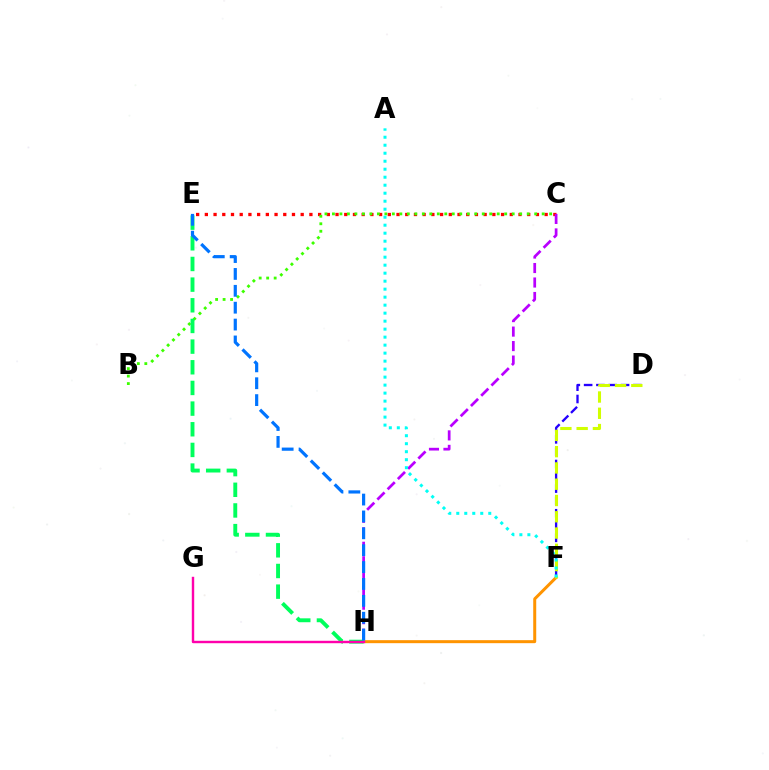{('F', 'H'): [{'color': '#ff9400', 'line_style': 'solid', 'thickness': 2.16}], ('C', 'E'): [{'color': '#ff0000', 'line_style': 'dotted', 'thickness': 2.37}], ('B', 'C'): [{'color': '#3dff00', 'line_style': 'dotted', 'thickness': 2.04}], ('C', 'H'): [{'color': '#b900ff', 'line_style': 'dashed', 'thickness': 1.97}], ('D', 'F'): [{'color': '#2500ff', 'line_style': 'dashed', 'thickness': 1.67}, {'color': '#d1ff00', 'line_style': 'dashed', 'thickness': 2.21}], ('E', 'H'): [{'color': '#00ff5c', 'line_style': 'dashed', 'thickness': 2.81}, {'color': '#0074ff', 'line_style': 'dashed', 'thickness': 2.29}], ('G', 'H'): [{'color': '#ff00ac', 'line_style': 'solid', 'thickness': 1.74}], ('A', 'F'): [{'color': '#00fff6', 'line_style': 'dotted', 'thickness': 2.17}]}